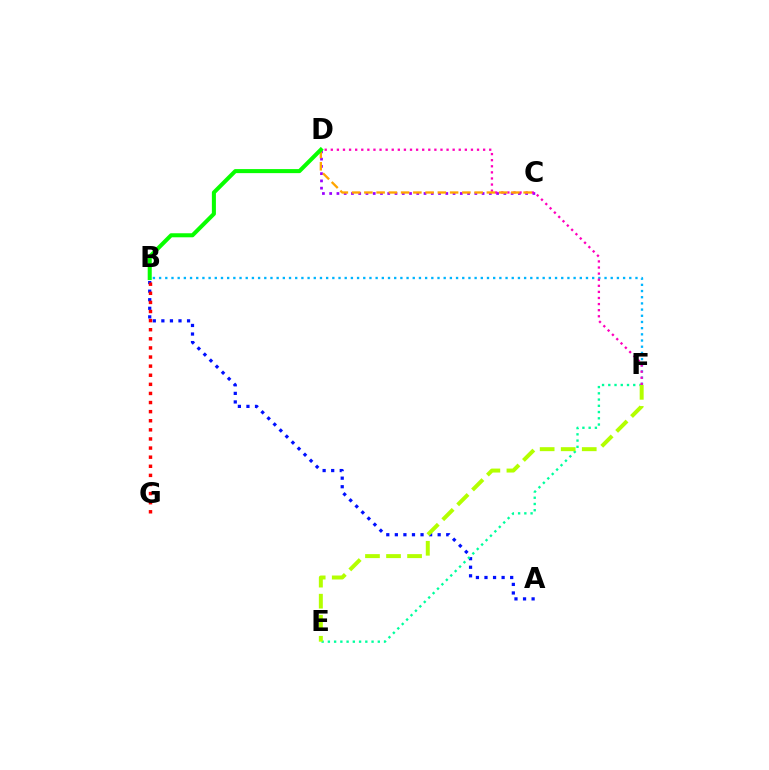{('A', 'B'): [{'color': '#0010ff', 'line_style': 'dotted', 'thickness': 2.33}], ('B', 'F'): [{'color': '#00b5ff', 'line_style': 'dotted', 'thickness': 1.68}], ('C', 'D'): [{'color': '#9b00ff', 'line_style': 'dotted', 'thickness': 1.97}, {'color': '#ffa500', 'line_style': 'dashed', 'thickness': 1.66}], ('E', 'F'): [{'color': '#00ff9d', 'line_style': 'dotted', 'thickness': 1.7}, {'color': '#b3ff00', 'line_style': 'dashed', 'thickness': 2.86}], ('D', 'F'): [{'color': '#ff00bd', 'line_style': 'dotted', 'thickness': 1.66}], ('B', 'G'): [{'color': '#ff0000', 'line_style': 'dotted', 'thickness': 2.47}], ('B', 'D'): [{'color': '#08ff00', 'line_style': 'solid', 'thickness': 2.91}]}